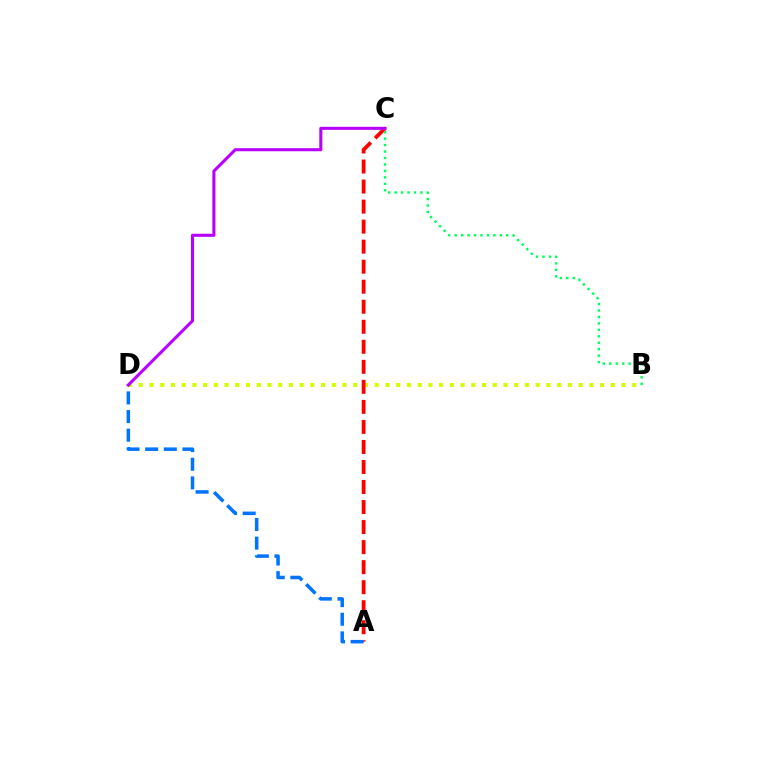{('B', 'D'): [{'color': '#d1ff00', 'line_style': 'dotted', 'thickness': 2.91}], ('A', 'C'): [{'color': '#ff0000', 'line_style': 'dashed', 'thickness': 2.72}], ('A', 'D'): [{'color': '#0074ff', 'line_style': 'dashed', 'thickness': 2.53}], ('C', 'D'): [{'color': '#b900ff', 'line_style': 'solid', 'thickness': 2.2}], ('B', 'C'): [{'color': '#00ff5c', 'line_style': 'dotted', 'thickness': 1.75}]}